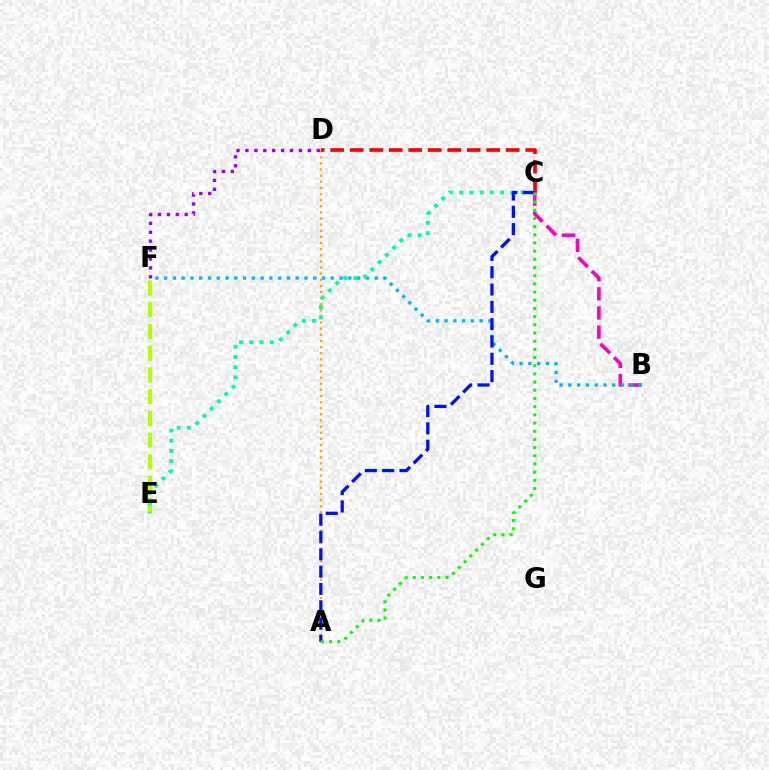{('B', 'C'): [{'color': '#ff00bd', 'line_style': 'dashed', 'thickness': 2.6}], ('A', 'D'): [{'color': '#ffa500', 'line_style': 'dotted', 'thickness': 1.66}], ('E', 'F'): [{'color': '#b3ff00', 'line_style': 'dashed', 'thickness': 2.95}], ('C', 'D'): [{'color': '#ff0000', 'line_style': 'dashed', 'thickness': 2.65}], ('B', 'F'): [{'color': '#00b5ff', 'line_style': 'dotted', 'thickness': 2.38}], ('C', 'E'): [{'color': '#00ff9d', 'line_style': 'dotted', 'thickness': 2.78}], ('A', 'C'): [{'color': '#0010ff', 'line_style': 'dashed', 'thickness': 2.35}, {'color': '#08ff00', 'line_style': 'dotted', 'thickness': 2.22}], ('D', 'F'): [{'color': '#9b00ff', 'line_style': 'dotted', 'thickness': 2.42}]}